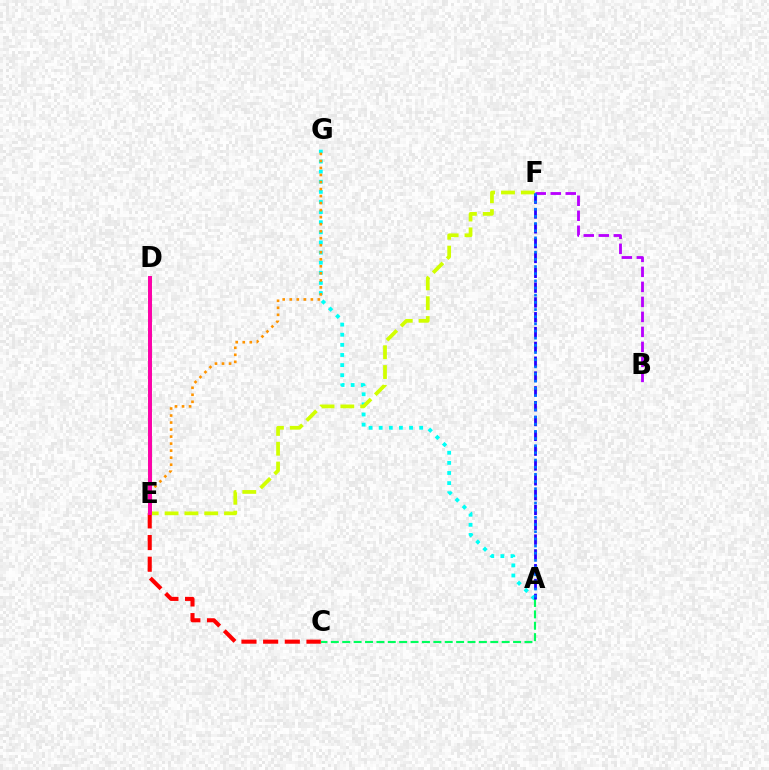{('B', 'F'): [{'color': '#b900ff', 'line_style': 'dashed', 'thickness': 2.04}], ('A', 'G'): [{'color': '#00fff6', 'line_style': 'dotted', 'thickness': 2.75}], ('D', 'E'): [{'color': '#3dff00', 'line_style': 'solid', 'thickness': 2.68}, {'color': '#ff00ac', 'line_style': 'solid', 'thickness': 2.83}], ('E', 'G'): [{'color': '#ff9400', 'line_style': 'dotted', 'thickness': 1.91}], ('A', 'C'): [{'color': '#00ff5c', 'line_style': 'dashed', 'thickness': 1.55}], ('E', 'F'): [{'color': '#d1ff00', 'line_style': 'dashed', 'thickness': 2.69}], ('A', 'F'): [{'color': '#2500ff', 'line_style': 'dashed', 'thickness': 2.01}, {'color': '#0074ff', 'line_style': 'dotted', 'thickness': 1.95}], ('C', 'E'): [{'color': '#ff0000', 'line_style': 'dashed', 'thickness': 2.94}]}